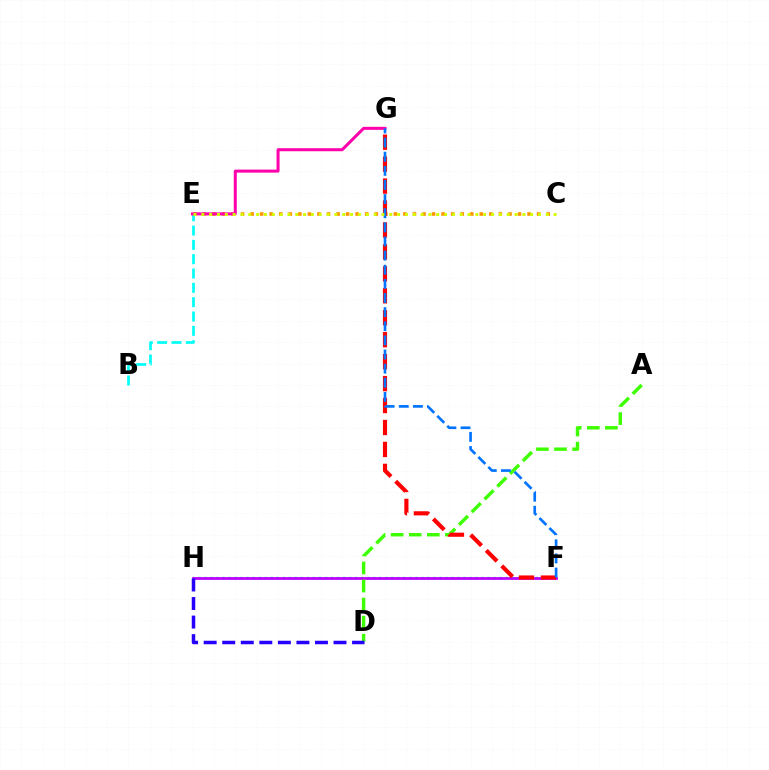{('F', 'H'): [{'color': '#00ff5c', 'line_style': 'dotted', 'thickness': 1.64}, {'color': '#b900ff', 'line_style': 'solid', 'thickness': 1.98}], ('C', 'E'): [{'color': '#ff9400', 'line_style': 'dotted', 'thickness': 2.59}, {'color': '#d1ff00', 'line_style': 'dotted', 'thickness': 2.13}], ('B', 'E'): [{'color': '#00fff6', 'line_style': 'dashed', 'thickness': 1.95}], ('E', 'G'): [{'color': '#ff00ac', 'line_style': 'solid', 'thickness': 2.17}], ('A', 'D'): [{'color': '#3dff00', 'line_style': 'dashed', 'thickness': 2.46}], ('D', 'H'): [{'color': '#2500ff', 'line_style': 'dashed', 'thickness': 2.52}], ('F', 'G'): [{'color': '#ff0000', 'line_style': 'dashed', 'thickness': 2.98}, {'color': '#0074ff', 'line_style': 'dashed', 'thickness': 1.92}]}